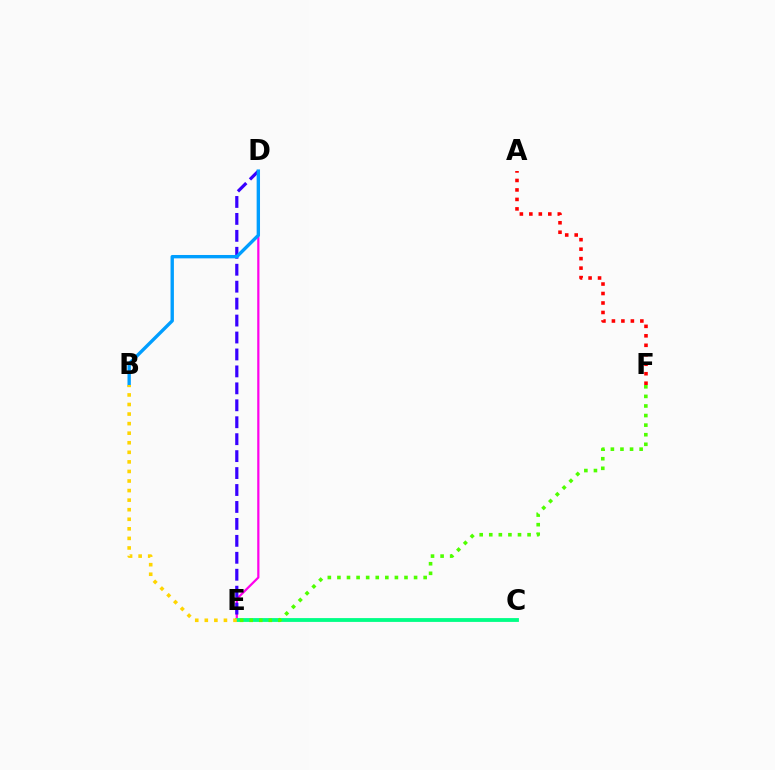{('D', 'E'): [{'color': '#ff00ed', 'line_style': 'solid', 'thickness': 1.6}, {'color': '#3700ff', 'line_style': 'dashed', 'thickness': 2.3}], ('B', 'D'): [{'color': '#009eff', 'line_style': 'solid', 'thickness': 2.42}], ('C', 'E'): [{'color': '#00ff86', 'line_style': 'solid', 'thickness': 2.75}], ('E', 'F'): [{'color': '#4fff00', 'line_style': 'dotted', 'thickness': 2.6}], ('B', 'E'): [{'color': '#ffd500', 'line_style': 'dotted', 'thickness': 2.6}], ('A', 'F'): [{'color': '#ff0000', 'line_style': 'dotted', 'thickness': 2.58}]}